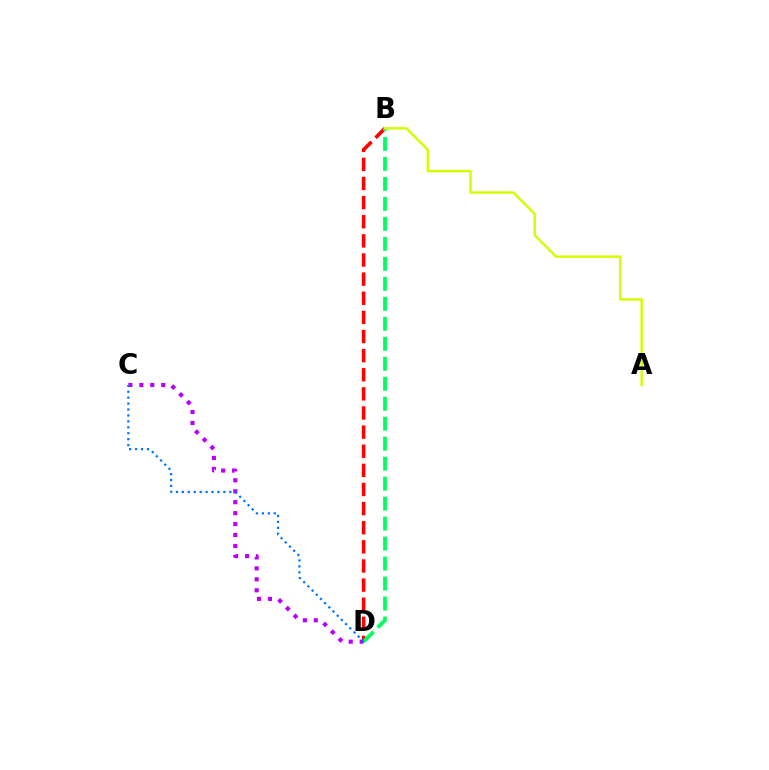{('B', 'D'): [{'color': '#ff0000', 'line_style': 'dashed', 'thickness': 2.6}, {'color': '#00ff5c', 'line_style': 'dashed', 'thickness': 2.72}], ('A', 'B'): [{'color': '#d1ff00', 'line_style': 'solid', 'thickness': 1.76}], ('C', 'D'): [{'color': '#b900ff', 'line_style': 'dotted', 'thickness': 2.97}, {'color': '#0074ff', 'line_style': 'dotted', 'thickness': 1.61}]}